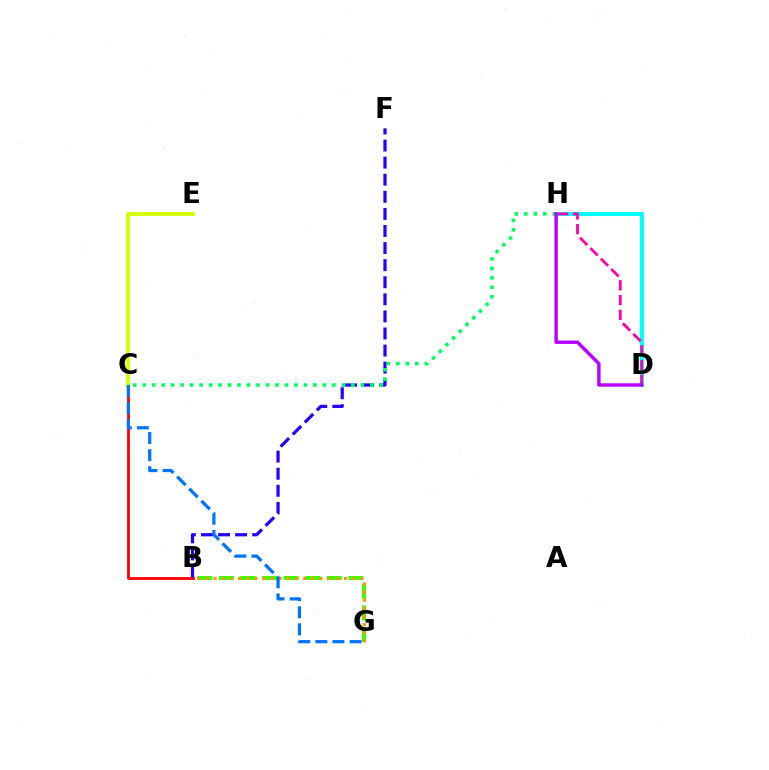{('B', 'C'): [{'color': '#ff0000', 'line_style': 'solid', 'thickness': 2.03}], ('C', 'E'): [{'color': '#d1ff00', 'line_style': 'solid', 'thickness': 2.66}], ('B', 'F'): [{'color': '#2500ff', 'line_style': 'dashed', 'thickness': 2.32}], ('B', 'G'): [{'color': '#3dff00', 'line_style': 'dashed', 'thickness': 2.93}, {'color': '#ff9400', 'line_style': 'dotted', 'thickness': 2.21}], ('D', 'H'): [{'color': '#00fff6', 'line_style': 'solid', 'thickness': 2.93}, {'color': '#ff00ac', 'line_style': 'dashed', 'thickness': 2.01}, {'color': '#b900ff', 'line_style': 'solid', 'thickness': 2.46}], ('C', 'H'): [{'color': '#00ff5c', 'line_style': 'dotted', 'thickness': 2.58}], ('C', 'G'): [{'color': '#0074ff', 'line_style': 'dashed', 'thickness': 2.32}]}